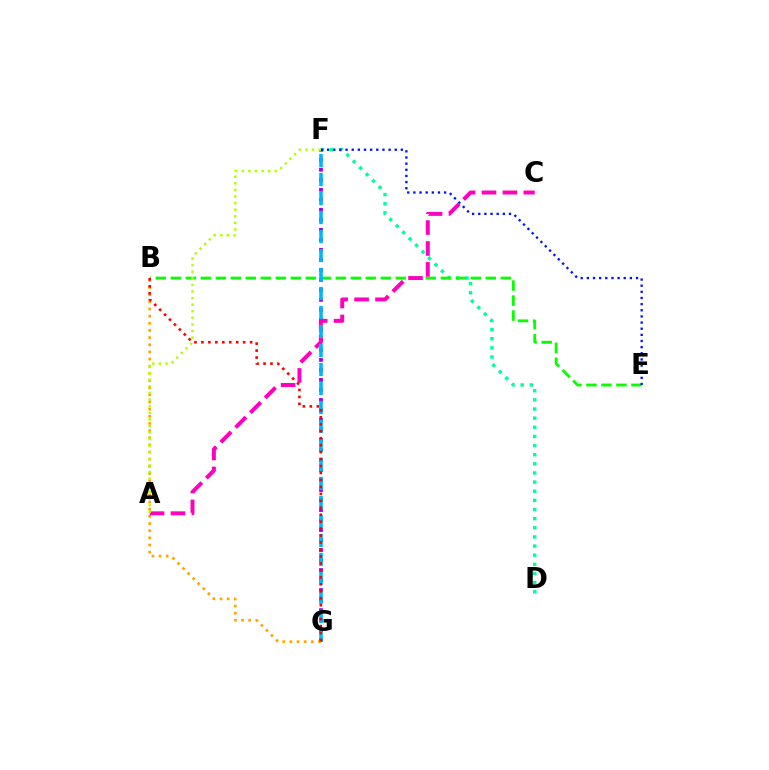{('D', 'F'): [{'color': '#00ff9d', 'line_style': 'dotted', 'thickness': 2.48}], ('F', 'G'): [{'color': '#9b00ff', 'line_style': 'dotted', 'thickness': 2.72}, {'color': '#00b5ff', 'line_style': 'dashed', 'thickness': 2.58}], ('B', 'G'): [{'color': '#ffa500', 'line_style': 'dotted', 'thickness': 1.94}, {'color': '#ff0000', 'line_style': 'dotted', 'thickness': 1.89}], ('B', 'E'): [{'color': '#08ff00', 'line_style': 'dashed', 'thickness': 2.04}], ('E', 'F'): [{'color': '#0010ff', 'line_style': 'dotted', 'thickness': 1.67}], ('A', 'C'): [{'color': '#ff00bd', 'line_style': 'dashed', 'thickness': 2.84}], ('A', 'F'): [{'color': '#b3ff00', 'line_style': 'dotted', 'thickness': 1.79}]}